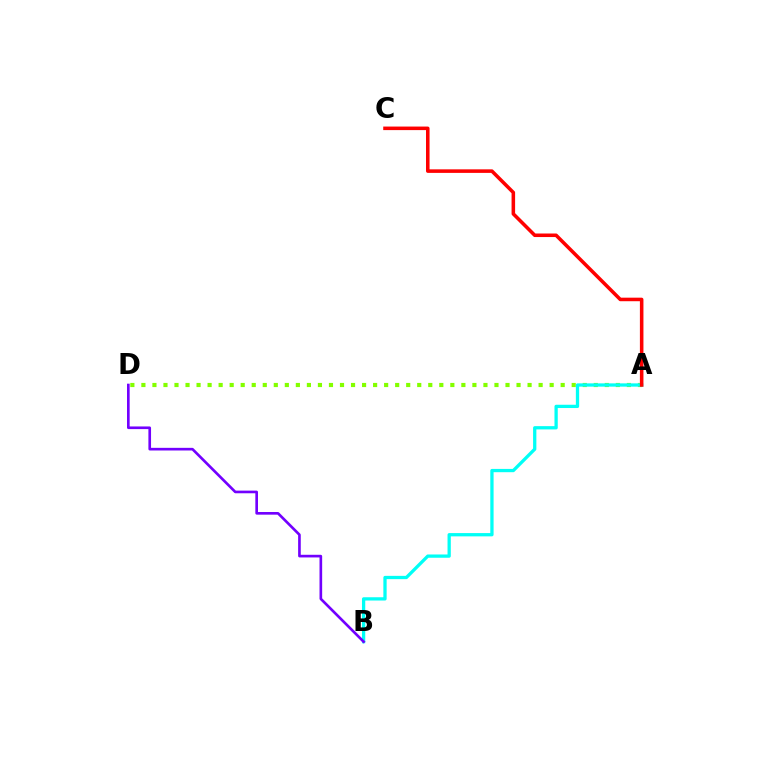{('A', 'D'): [{'color': '#84ff00', 'line_style': 'dotted', 'thickness': 3.0}], ('A', 'B'): [{'color': '#00fff6', 'line_style': 'solid', 'thickness': 2.36}], ('B', 'D'): [{'color': '#7200ff', 'line_style': 'solid', 'thickness': 1.91}], ('A', 'C'): [{'color': '#ff0000', 'line_style': 'solid', 'thickness': 2.55}]}